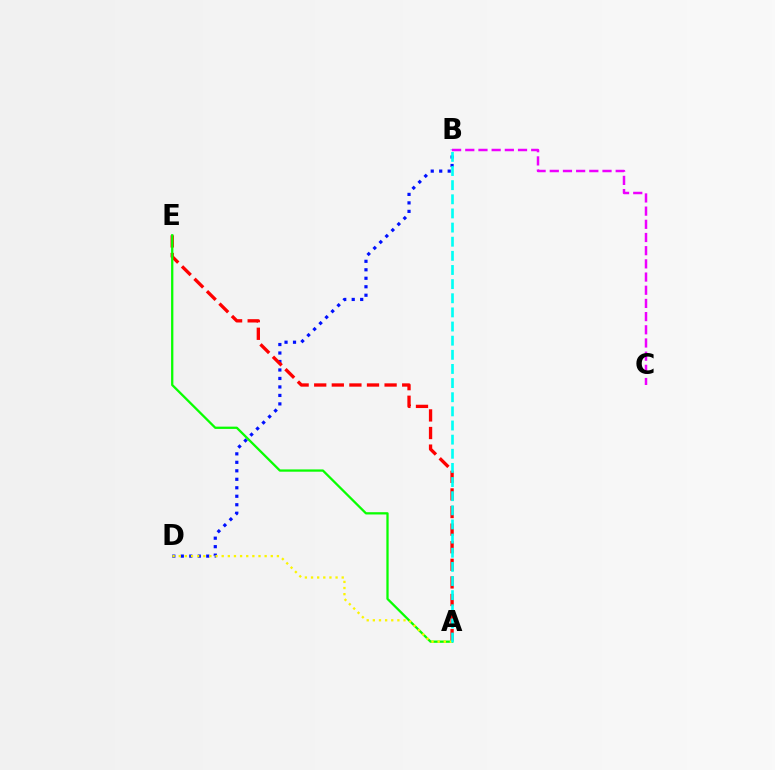{('B', 'D'): [{'color': '#0010ff', 'line_style': 'dotted', 'thickness': 2.3}], ('A', 'E'): [{'color': '#ff0000', 'line_style': 'dashed', 'thickness': 2.39}, {'color': '#08ff00', 'line_style': 'solid', 'thickness': 1.64}], ('B', 'C'): [{'color': '#ee00ff', 'line_style': 'dashed', 'thickness': 1.79}], ('A', 'D'): [{'color': '#fcf500', 'line_style': 'dotted', 'thickness': 1.67}], ('A', 'B'): [{'color': '#00fff6', 'line_style': 'dashed', 'thickness': 1.92}]}